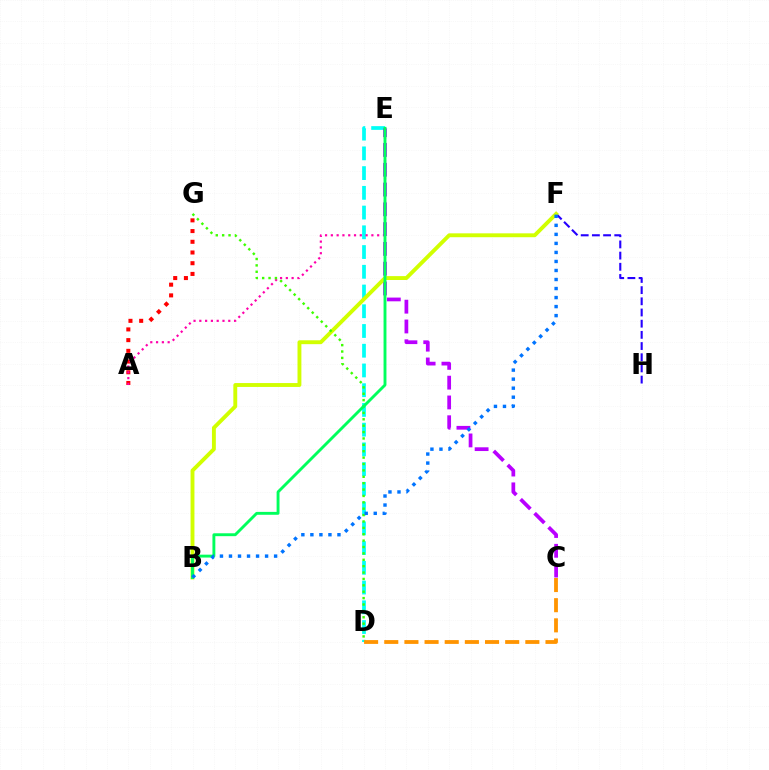{('D', 'E'): [{'color': '#00fff6', 'line_style': 'dashed', 'thickness': 2.68}], ('F', 'H'): [{'color': '#2500ff', 'line_style': 'dashed', 'thickness': 1.52}], ('A', 'G'): [{'color': '#ff0000', 'line_style': 'dotted', 'thickness': 2.91}], ('A', 'E'): [{'color': '#ff00ac', 'line_style': 'dotted', 'thickness': 1.57}], ('C', 'E'): [{'color': '#b900ff', 'line_style': 'dashed', 'thickness': 2.69}], ('B', 'F'): [{'color': '#d1ff00', 'line_style': 'solid', 'thickness': 2.8}, {'color': '#0074ff', 'line_style': 'dotted', 'thickness': 2.45}], ('C', 'D'): [{'color': '#ff9400', 'line_style': 'dashed', 'thickness': 2.74}], ('D', 'G'): [{'color': '#3dff00', 'line_style': 'dotted', 'thickness': 1.74}], ('B', 'E'): [{'color': '#00ff5c', 'line_style': 'solid', 'thickness': 2.08}]}